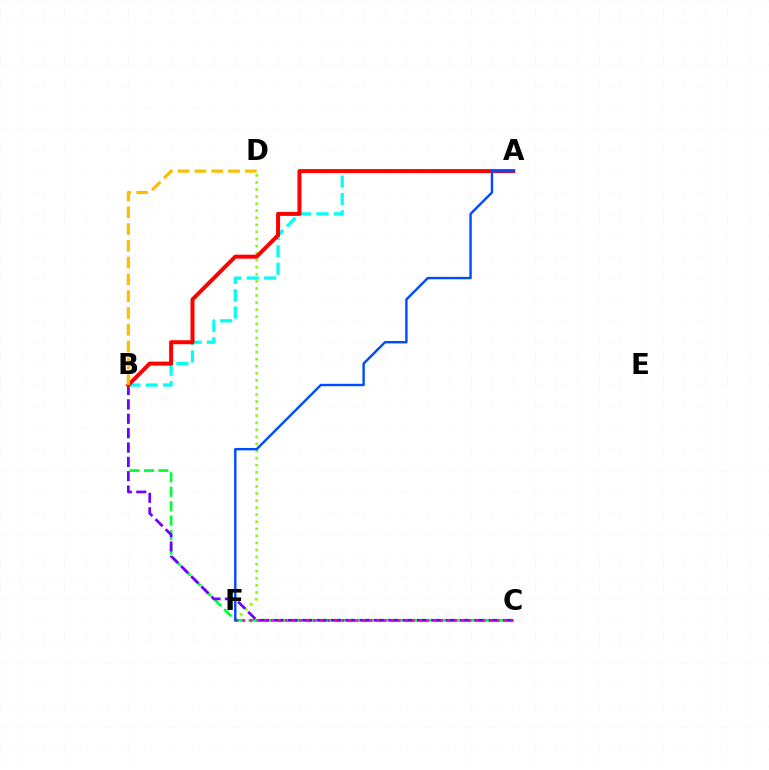{('B', 'C'): [{'color': '#00ff39', 'line_style': 'dashed', 'thickness': 1.96}, {'color': '#7200ff', 'line_style': 'dashed', 'thickness': 1.95}], ('D', 'F'): [{'color': '#84ff00', 'line_style': 'dotted', 'thickness': 1.92}], ('A', 'B'): [{'color': '#00fff6', 'line_style': 'dashed', 'thickness': 2.35}, {'color': '#ff0000', 'line_style': 'solid', 'thickness': 2.88}], ('C', 'F'): [{'color': '#ff00cf', 'line_style': 'dotted', 'thickness': 1.92}], ('B', 'D'): [{'color': '#ffbd00', 'line_style': 'dashed', 'thickness': 2.28}], ('A', 'F'): [{'color': '#004bff', 'line_style': 'solid', 'thickness': 1.73}]}